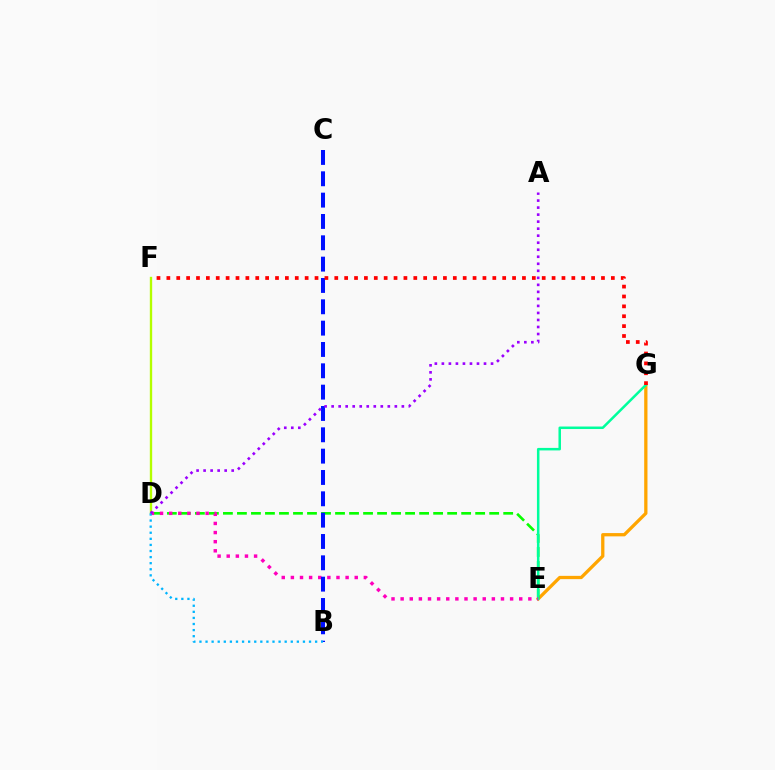{('E', 'G'): [{'color': '#ffa500', 'line_style': 'solid', 'thickness': 2.36}, {'color': '#00ff9d', 'line_style': 'solid', 'thickness': 1.81}], ('D', 'E'): [{'color': '#08ff00', 'line_style': 'dashed', 'thickness': 1.9}, {'color': '#ff00bd', 'line_style': 'dotted', 'thickness': 2.48}], ('D', 'F'): [{'color': '#b3ff00', 'line_style': 'solid', 'thickness': 1.69}], ('B', 'C'): [{'color': '#0010ff', 'line_style': 'dashed', 'thickness': 2.9}], ('B', 'D'): [{'color': '#00b5ff', 'line_style': 'dotted', 'thickness': 1.65}], ('A', 'D'): [{'color': '#9b00ff', 'line_style': 'dotted', 'thickness': 1.91}], ('F', 'G'): [{'color': '#ff0000', 'line_style': 'dotted', 'thickness': 2.68}]}